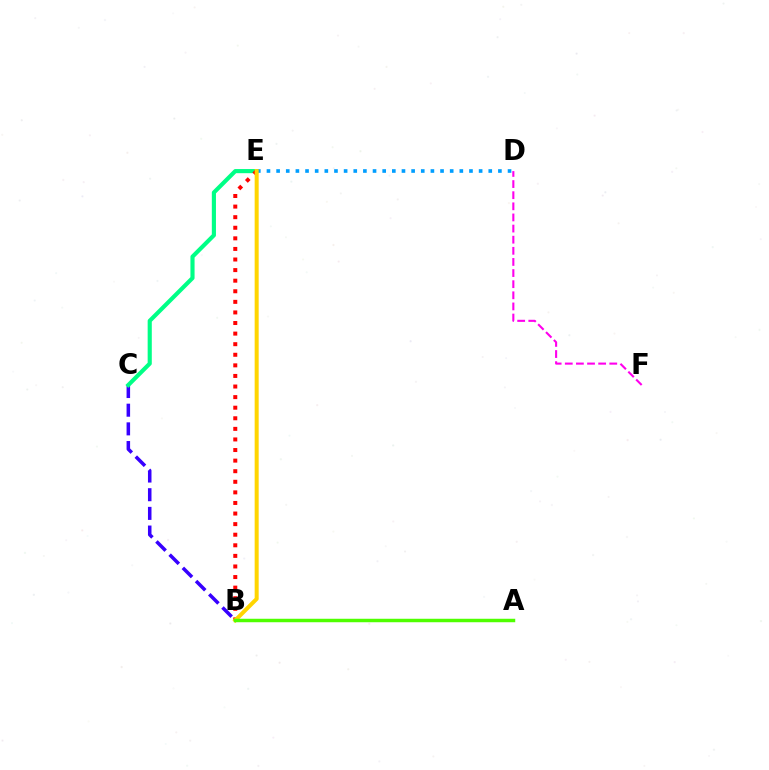{('D', 'F'): [{'color': '#ff00ed', 'line_style': 'dashed', 'thickness': 1.51}], ('B', 'C'): [{'color': '#3700ff', 'line_style': 'dashed', 'thickness': 2.54}], ('C', 'E'): [{'color': '#00ff86', 'line_style': 'solid', 'thickness': 2.98}], ('D', 'E'): [{'color': '#009eff', 'line_style': 'dotted', 'thickness': 2.62}], ('B', 'E'): [{'color': '#ff0000', 'line_style': 'dotted', 'thickness': 2.88}, {'color': '#ffd500', 'line_style': 'solid', 'thickness': 2.89}], ('A', 'B'): [{'color': '#4fff00', 'line_style': 'solid', 'thickness': 2.5}]}